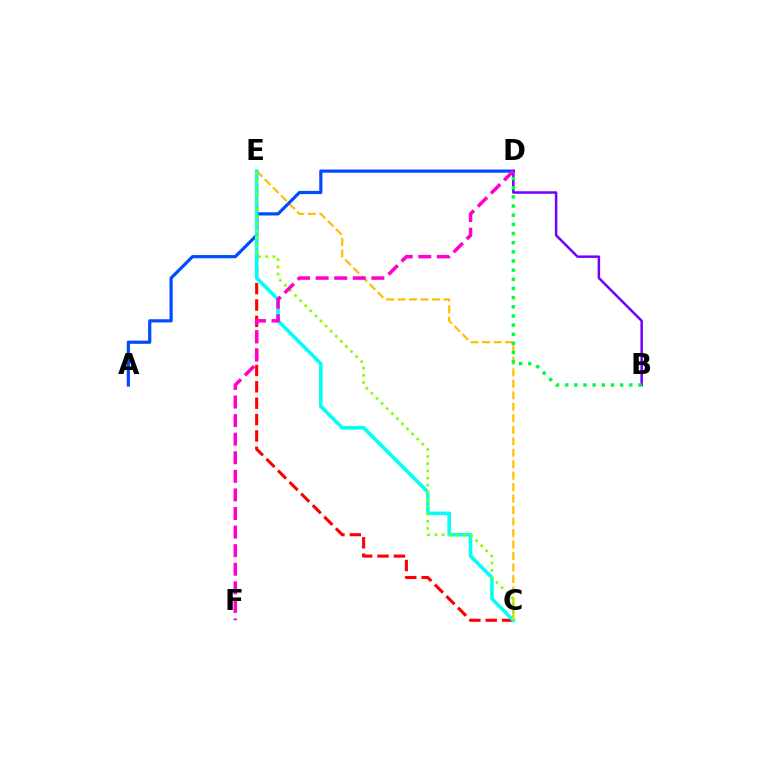{('C', 'E'): [{'color': '#ffbd00', 'line_style': 'dashed', 'thickness': 1.56}, {'color': '#ff0000', 'line_style': 'dashed', 'thickness': 2.22}, {'color': '#00fff6', 'line_style': 'solid', 'thickness': 2.57}, {'color': '#84ff00', 'line_style': 'dotted', 'thickness': 1.95}], ('A', 'D'): [{'color': '#004bff', 'line_style': 'solid', 'thickness': 2.3}], ('B', 'D'): [{'color': '#7200ff', 'line_style': 'solid', 'thickness': 1.8}, {'color': '#00ff39', 'line_style': 'dotted', 'thickness': 2.49}], ('D', 'F'): [{'color': '#ff00cf', 'line_style': 'dashed', 'thickness': 2.52}]}